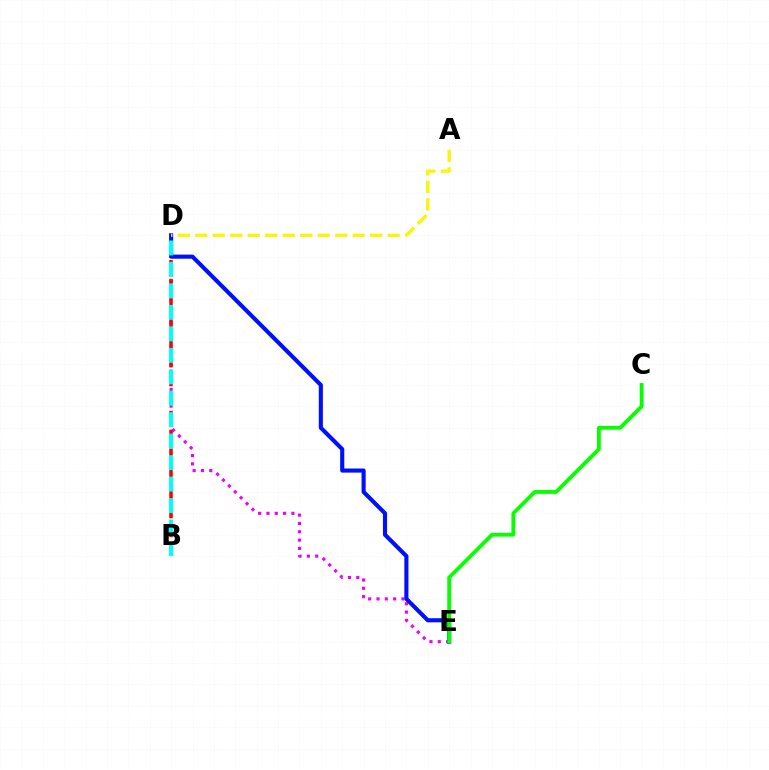{('D', 'E'): [{'color': '#ee00ff', 'line_style': 'dotted', 'thickness': 2.26}, {'color': '#0010ff', 'line_style': 'solid', 'thickness': 2.96}], ('B', 'D'): [{'color': '#ff0000', 'line_style': 'dashed', 'thickness': 2.56}, {'color': '#00fff6', 'line_style': 'dashed', 'thickness': 2.92}], ('A', 'D'): [{'color': '#fcf500', 'line_style': 'dashed', 'thickness': 2.38}], ('C', 'E'): [{'color': '#08ff00', 'line_style': 'solid', 'thickness': 2.76}]}